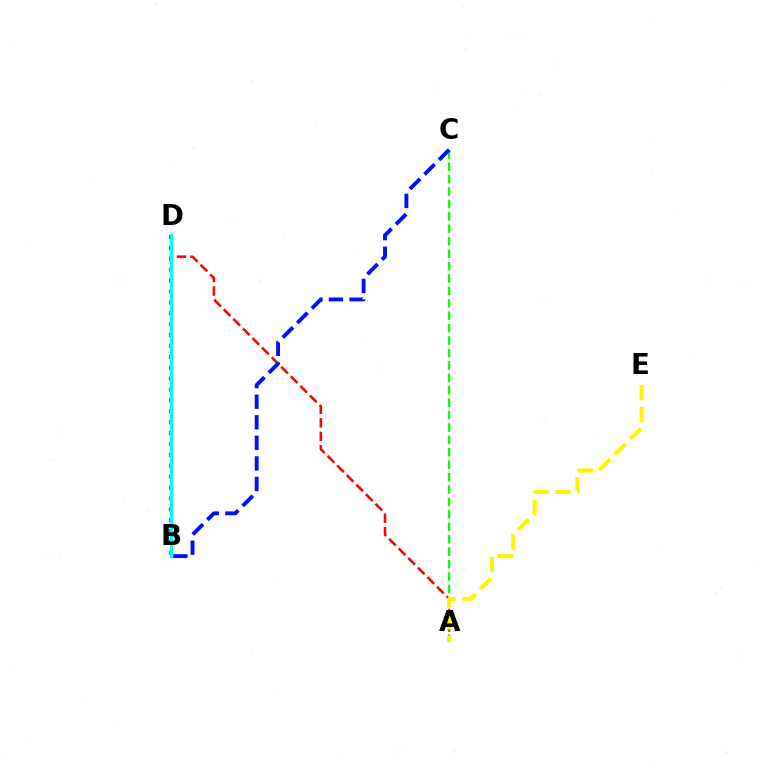{('A', 'D'): [{'color': '#ff0000', 'line_style': 'dashed', 'thickness': 1.84}], ('A', 'C'): [{'color': '#08ff00', 'line_style': 'dashed', 'thickness': 1.69}], ('B', 'D'): [{'color': '#ee00ff', 'line_style': 'dotted', 'thickness': 2.96}, {'color': '#00fff6', 'line_style': 'solid', 'thickness': 2.35}], ('A', 'E'): [{'color': '#fcf500', 'line_style': 'dashed', 'thickness': 2.97}], ('B', 'C'): [{'color': '#0010ff', 'line_style': 'dashed', 'thickness': 2.79}]}